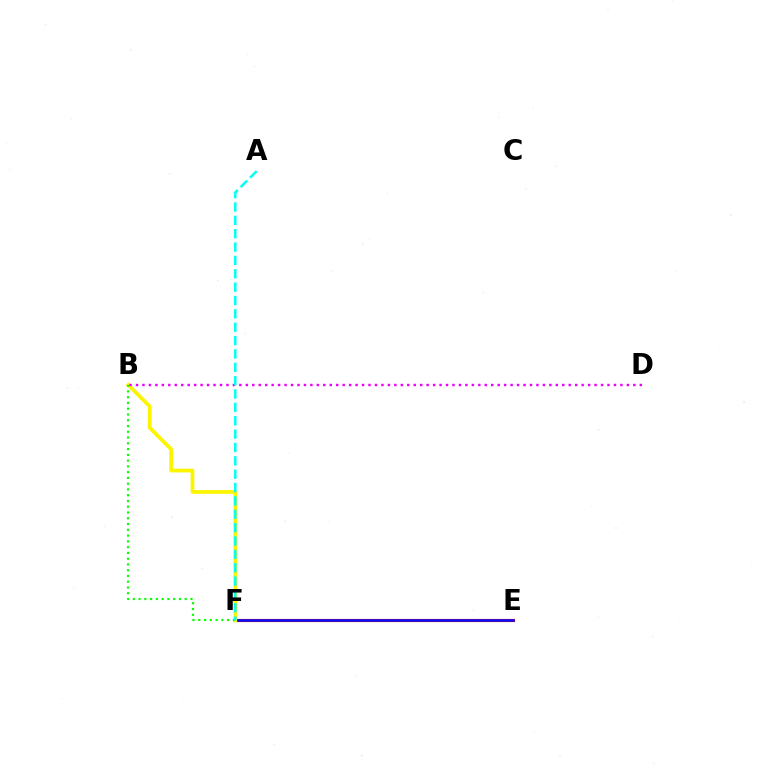{('E', 'F'): [{'color': '#ff0000', 'line_style': 'solid', 'thickness': 2.27}, {'color': '#0010ff', 'line_style': 'solid', 'thickness': 1.8}], ('B', 'F'): [{'color': '#fcf500', 'line_style': 'solid', 'thickness': 2.7}, {'color': '#08ff00', 'line_style': 'dotted', 'thickness': 1.57}], ('B', 'D'): [{'color': '#ee00ff', 'line_style': 'dotted', 'thickness': 1.75}], ('A', 'F'): [{'color': '#00fff6', 'line_style': 'dashed', 'thickness': 1.82}]}